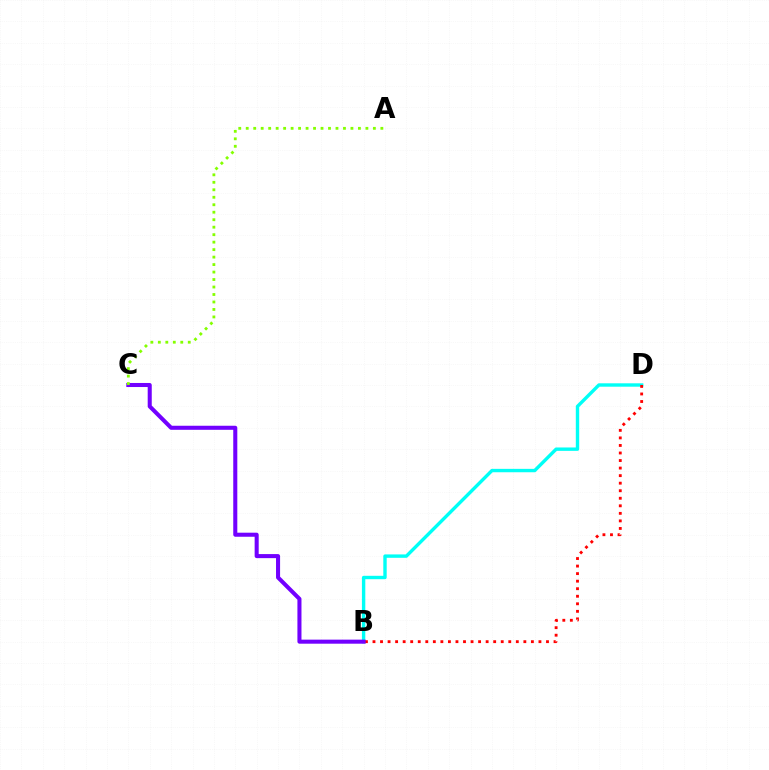{('B', 'D'): [{'color': '#00fff6', 'line_style': 'solid', 'thickness': 2.44}, {'color': '#ff0000', 'line_style': 'dotted', 'thickness': 2.05}], ('B', 'C'): [{'color': '#7200ff', 'line_style': 'solid', 'thickness': 2.92}], ('A', 'C'): [{'color': '#84ff00', 'line_style': 'dotted', 'thickness': 2.03}]}